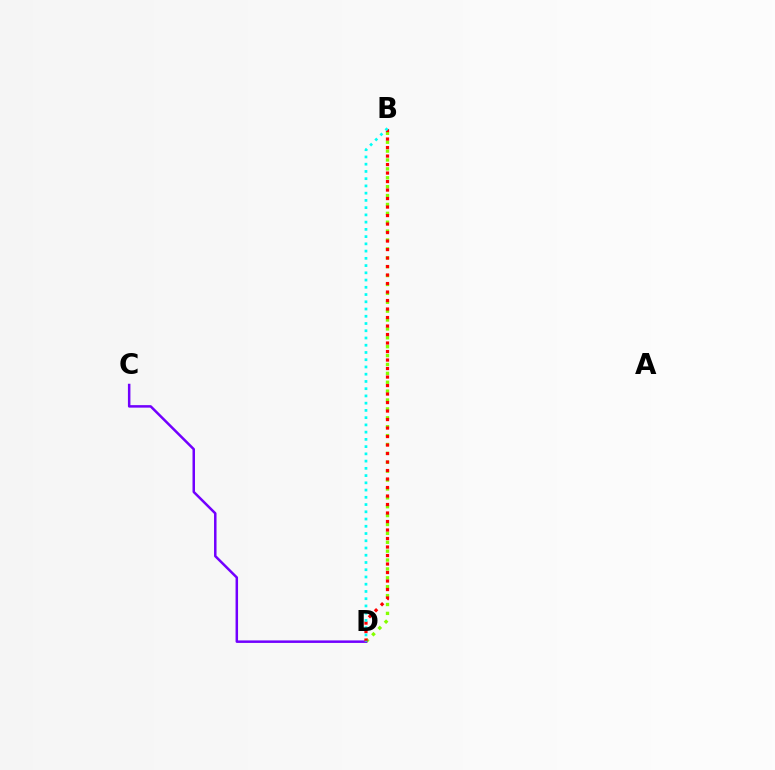{('B', 'D'): [{'color': '#84ff00', 'line_style': 'dotted', 'thickness': 2.42}, {'color': '#ff0000', 'line_style': 'dotted', 'thickness': 2.31}, {'color': '#00fff6', 'line_style': 'dotted', 'thickness': 1.97}], ('C', 'D'): [{'color': '#7200ff', 'line_style': 'solid', 'thickness': 1.8}]}